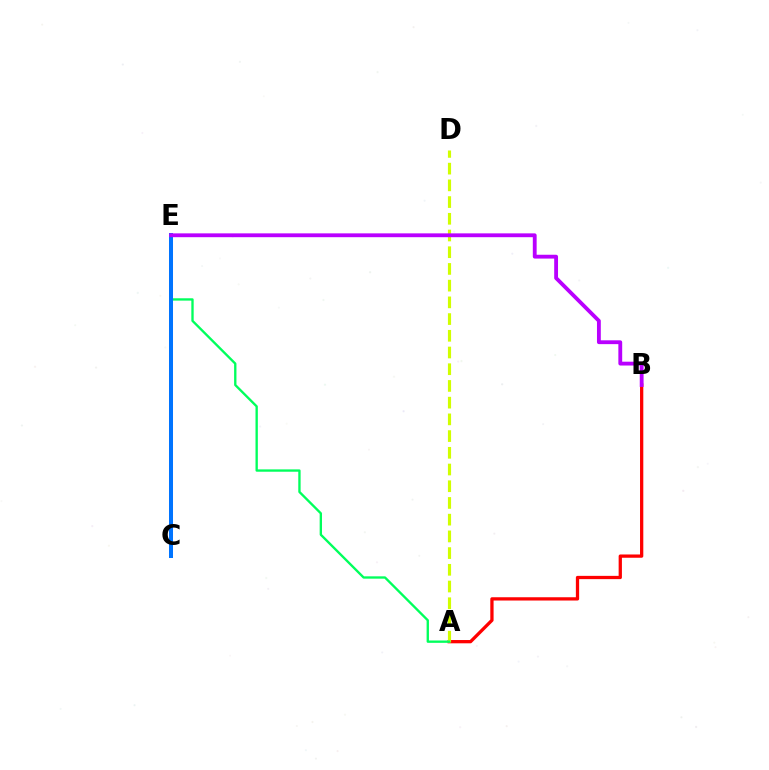{('A', 'B'): [{'color': '#ff0000', 'line_style': 'solid', 'thickness': 2.36}], ('A', 'D'): [{'color': '#d1ff00', 'line_style': 'dashed', 'thickness': 2.27}], ('A', 'E'): [{'color': '#00ff5c', 'line_style': 'solid', 'thickness': 1.69}], ('C', 'E'): [{'color': '#0074ff', 'line_style': 'solid', 'thickness': 2.89}], ('B', 'E'): [{'color': '#b900ff', 'line_style': 'solid', 'thickness': 2.76}]}